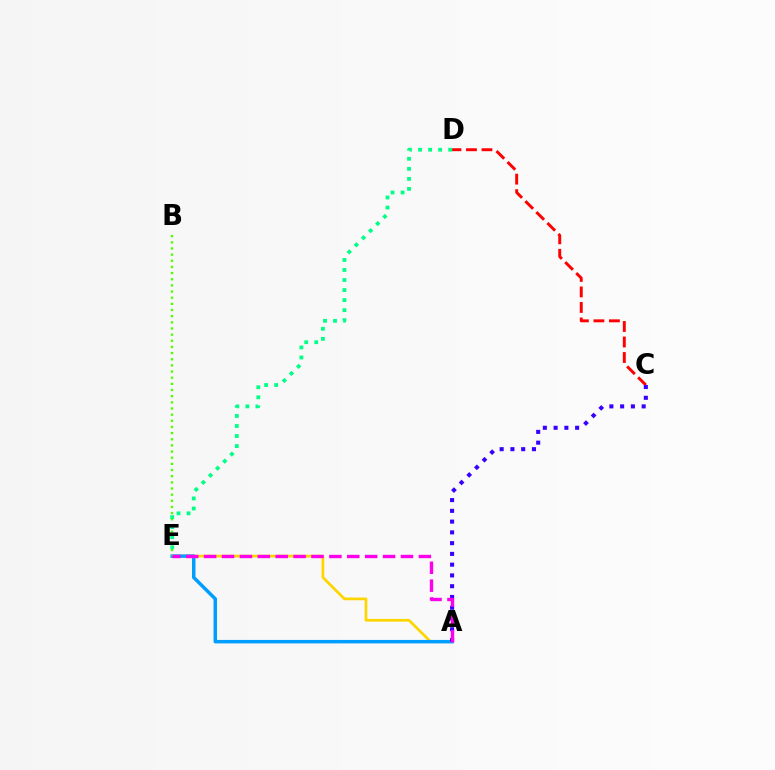{('C', 'D'): [{'color': '#ff0000', 'line_style': 'dashed', 'thickness': 2.11}], ('A', 'E'): [{'color': '#ffd500', 'line_style': 'solid', 'thickness': 1.96}, {'color': '#009eff', 'line_style': 'solid', 'thickness': 2.5}, {'color': '#ff00ed', 'line_style': 'dashed', 'thickness': 2.43}], ('B', 'E'): [{'color': '#4fff00', 'line_style': 'dotted', 'thickness': 1.67}], ('A', 'C'): [{'color': '#3700ff', 'line_style': 'dotted', 'thickness': 2.92}], ('D', 'E'): [{'color': '#00ff86', 'line_style': 'dotted', 'thickness': 2.73}]}